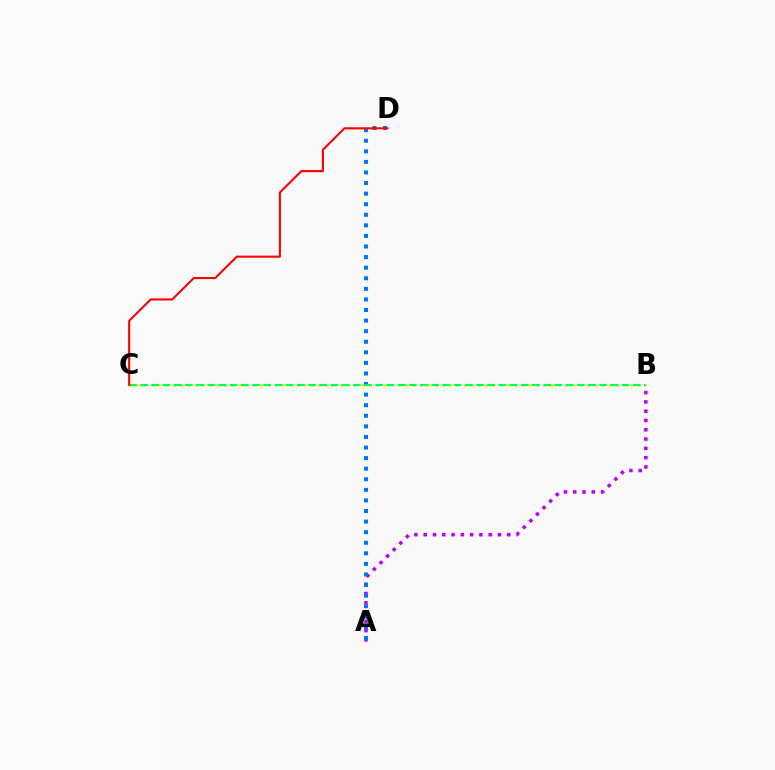{('A', 'B'): [{'color': '#b900ff', 'line_style': 'dotted', 'thickness': 2.52}], ('B', 'C'): [{'color': '#d1ff00', 'line_style': 'dotted', 'thickness': 1.97}, {'color': '#00ff5c', 'line_style': 'dashed', 'thickness': 1.52}], ('A', 'D'): [{'color': '#0074ff', 'line_style': 'dotted', 'thickness': 2.87}], ('C', 'D'): [{'color': '#ff0000', 'line_style': 'solid', 'thickness': 1.51}]}